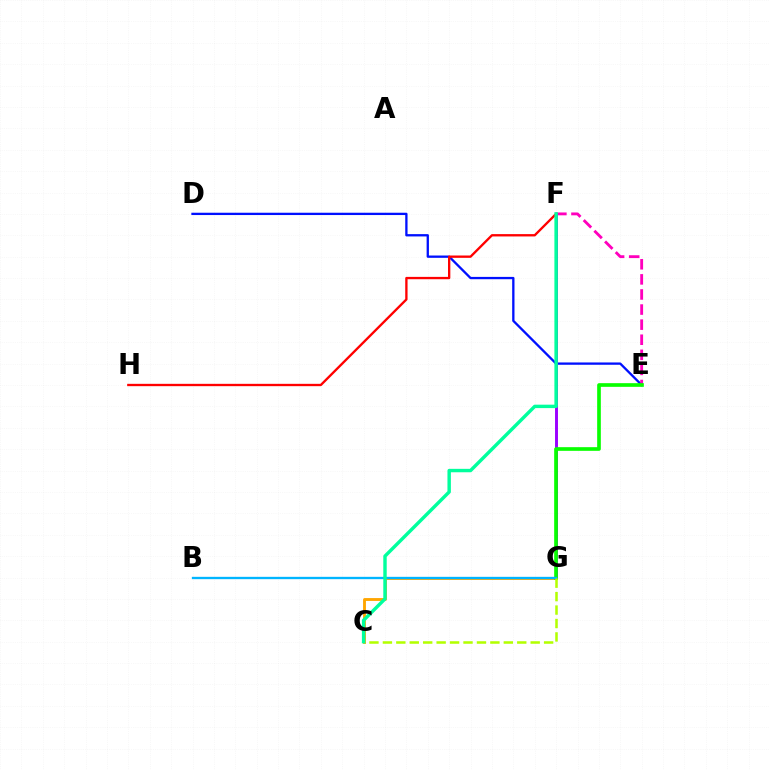{('D', 'E'): [{'color': '#0010ff', 'line_style': 'solid', 'thickness': 1.66}], ('F', 'H'): [{'color': '#ff0000', 'line_style': 'solid', 'thickness': 1.68}], ('E', 'F'): [{'color': '#ff00bd', 'line_style': 'dashed', 'thickness': 2.05}], ('F', 'G'): [{'color': '#9b00ff', 'line_style': 'solid', 'thickness': 2.11}], ('C', 'G'): [{'color': '#ffa500', 'line_style': 'solid', 'thickness': 2.06}, {'color': '#b3ff00', 'line_style': 'dashed', 'thickness': 1.83}], ('E', 'G'): [{'color': '#08ff00', 'line_style': 'solid', 'thickness': 2.64}], ('B', 'G'): [{'color': '#00b5ff', 'line_style': 'solid', 'thickness': 1.67}], ('C', 'F'): [{'color': '#00ff9d', 'line_style': 'solid', 'thickness': 2.46}]}